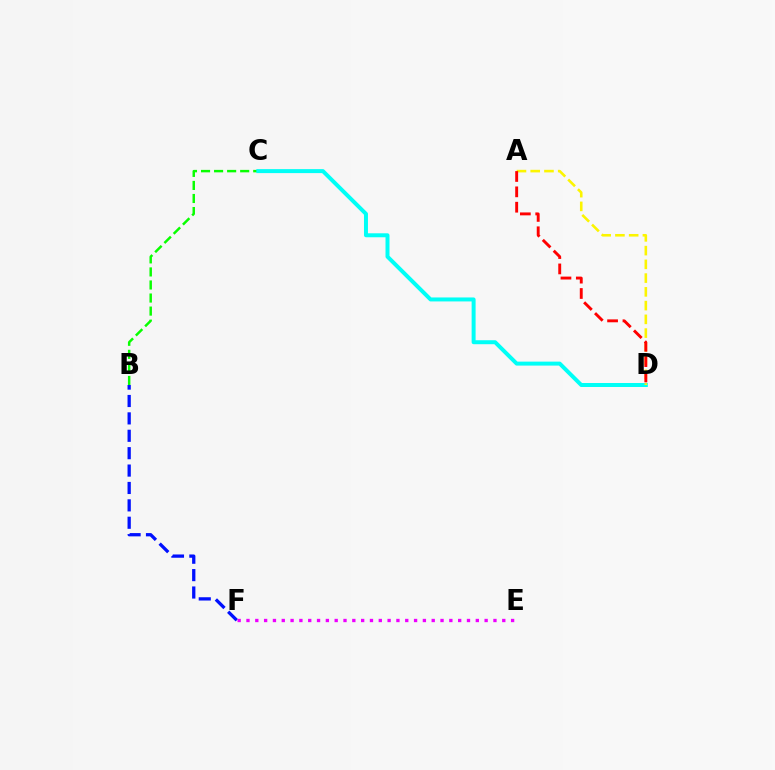{('B', 'C'): [{'color': '#08ff00', 'line_style': 'dashed', 'thickness': 1.77}], ('B', 'F'): [{'color': '#0010ff', 'line_style': 'dashed', 'thickness': 2.36}], ('E', 'F'): [{'color': '#ee00ff', 'line_style': 'dotted', 'thickness': 2.4}], ('C', 'D'): [{'color': '#00fff6', 'line_style': 'solid', 'thickness': 2.86}], ('A', 'D'): [{'color': '#fcf500', 'line_style': 'dashed', 'thickness': 1.87}, {'color': '#ff0000', 'line_style': 'dashed', 'thickness': 2.09}]}